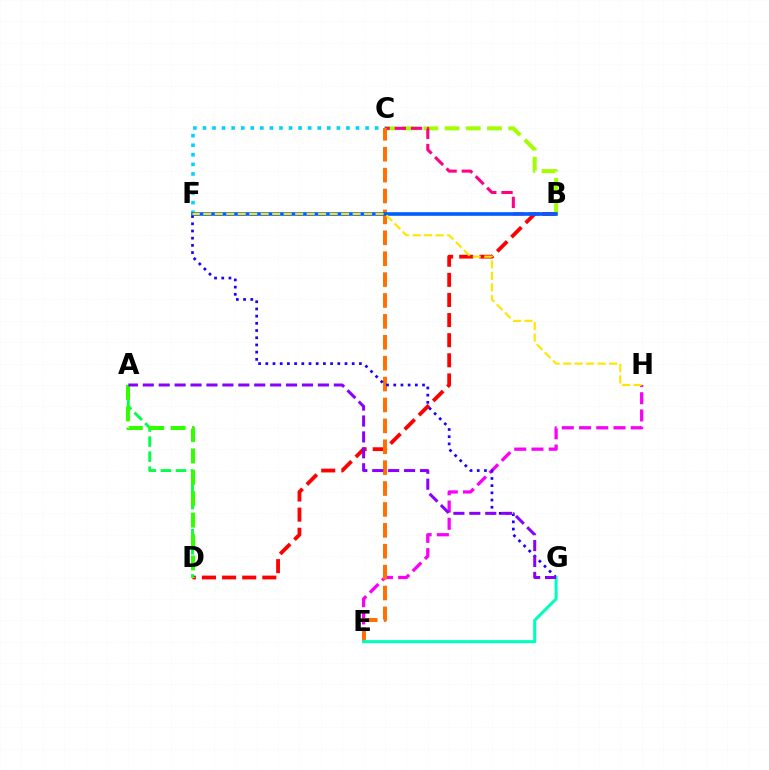{('B', 'D'): [{'color': '#ff0000', 'line_style': 'dashed', 'thickness': 2.73}], ('A', 'D'): [{'color': '#00ff45', 'line_style': 'dashed', 'thickness': 2.04}, {'color': '#31ff00', 'line_style': 'dashed', 'thickness': 2.91}], ('C', 'F'): [{'color': '#00d3ff', 'line_style': 'dotted', 'thickness': 2.6}], ('E', 'H'): [{'color': '#fa00f9', 'line_style': 'dashed', 'thickness': 2.34}], ('B', 'C'): [{'color': '#a2ff00', 'line_style': 'dashed', 'thickness': 2.88}, {'color': '#ff0088', 'line_style': 'dashed', 'thickness': 2.2}], ('C', 'E'): [{'color': '#ff7000', 'line_style': 'dashed', 'thickness': 2.84}], ('F', 'G'): [{'color': '#1900ff', 'line_style': 'dotted', 'thickness': 1.96}], ('B', 'F'): [{'color': '#005dff', 'line_style': 'solid', 'thickness': 2.6}], ('F', 'H'): [{'color': '#ffe600', 'line_style': 'dashed', 'thickness': 1.56}], ('E', 'G'): [{'color': '#00ffbb', 'line_style': 'solid', 'thickness': 2.2}], ('A', 'G'): [{'color': '#8a00ff', 'line_style': 'dashed', 'thickness': 2.16}]}